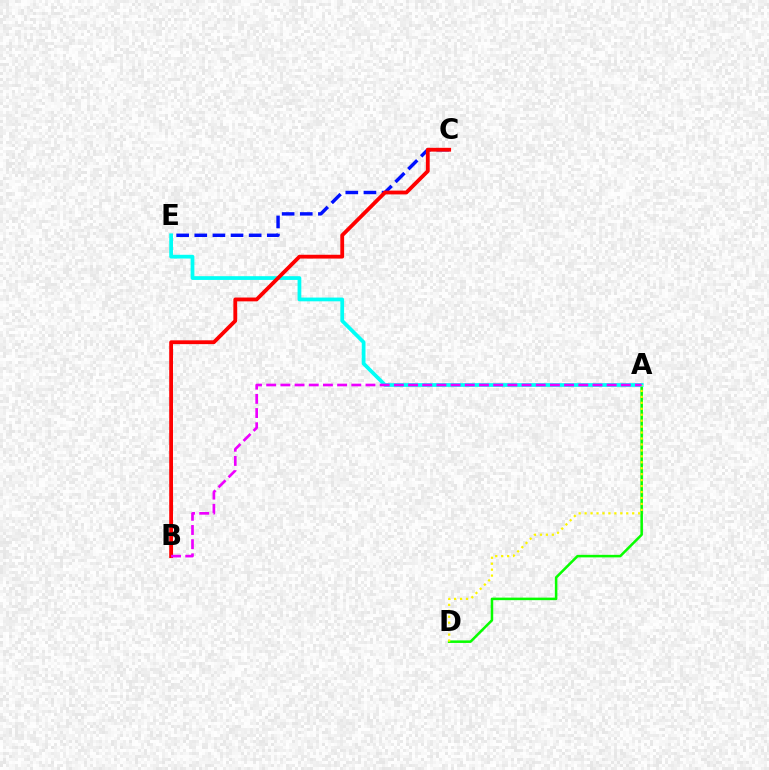{('A', 'D'): [{'color': '#08ff00', 'line_style': 'solid', 'thickness': 1.83}, {'color': '#fcf500', 'line_style': 'dotted', 'thickness': 1.62}], ('A', 'E'): [{'color': '#00fff6', 'line_style': 'solid', 'thickness': 2.69}], ('C', 'E'): [{'color': '#0010ff', 'line_style': 'dashed', 'thickness': 2.46}], ('B', 'C'): [{'color': '#ff0000', 'line_style': 'solid', 'thickness': 2.74}], ('A', 'B'): [{'color': '#ee00ff', 'line_style': 'dashed', 'thickness': 1.93}]}